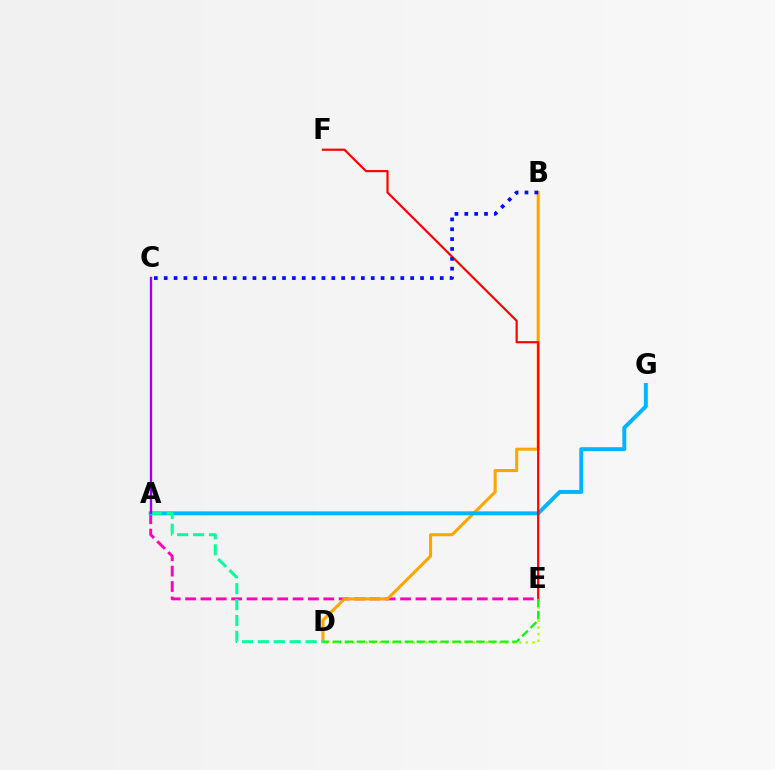{('A', 'E'): [{'color': '#ff00bd', 'line_style': 'dashed', 'thickness': 2.09}], ('B', 'D'): [{'color': '#ffa500', 'line_style': 'solid', 'thickness': 2.2}], ('A', 'G'): [{'color': '#00b5ff', 'line_style': 'solid', 'thickness': 2.84}], ('D', 'E'): [{'color': '#b3ff00', 'line_style': 'dotted', 'thickness': 1.81}, {'color': '#08ff00', 'line_style': 'dashed', 'thickness': 1.63}], ('A', 'D'): [{'color': '#00ff9d', 'line_style': 'dashed', 'thickness': 2.16}], ('E', 'F'): [{'color': '#ff0000', 'line_style': 'solid', 'thickness': 1.57}], ('B', 'C'): [{'color': '#0010ff', 'line_style': 'dotted', 'thickness': 2.68}], ('A', 'C'): [{'color': '#9b00ff', 'line_style': 'solid', 'thickness': 1.69}]}